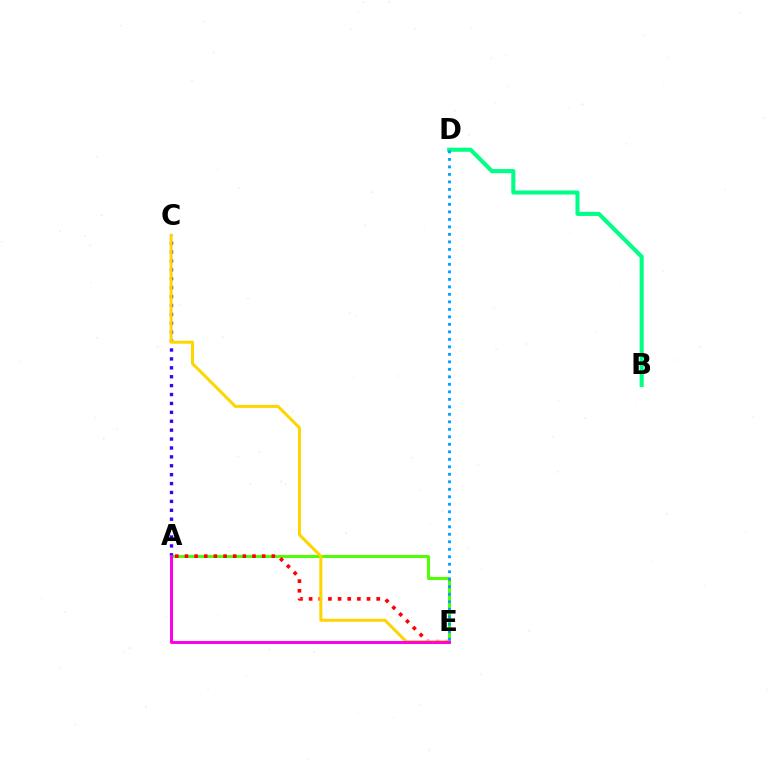{('A', 'E'): [{'color': '#4fff00', 'line_style': 'solid', 'thickness': 2.15}, {'color': '#ff0000', 'line_style': 'dotted', 'thickness': 2.62}, {'color': '#ff00ed', 'line_style': 'solid', 'thickness': 2.16}], ('A', 'C'): [{'color': '#3700ff', 'line_style': 'dotted', 'thickness': 2.42}], ('B', 'D'): [{'color': '#00ff86', 'line_style': 'solid', 'thickness': 2.95}], ('C', 'E'): [{'color': '#ffd500', 'line_style': 'solid', 'thickness': 2.16}], ('D', 'E'): [{'color': '#009eff', 'line_style': 'dotted', 'thickness': 2.04}]}